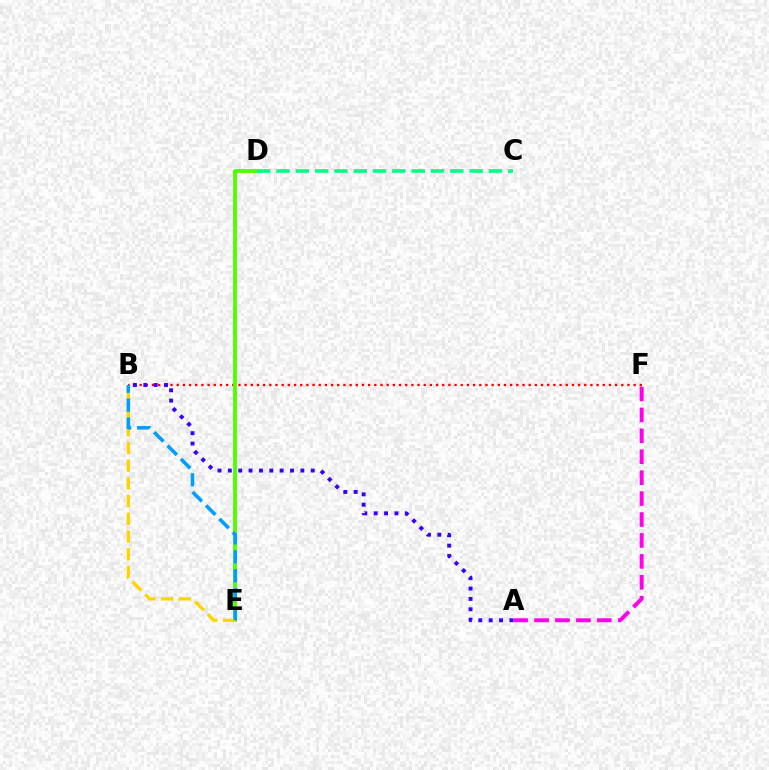{('B', 'F'): [{'color': '#ff0000', 'line_style': 'dotted', 'thickness': 1.68}], ('D', 'E'): [{'color': '#4fff00', 'line_style': 'solid', 'thickness': 2.76}], ('C', 'D'): [{'color': '#00ff86', 'line_style': 'dashed', 'thickness': 2.62}], ('A', 'F'): [{'color': '#ff00ed', 'line_style': 'dashed', 'thickness': 2.84}], ('A', 'B'): [{'color': '#3700ff', 'line_style': 'dotted', 'thickness': 2.81}], ('B', 'E'): [{'color': '#ffd500', 'line_style': 'dashed', 'thickness': 2.41}, {'color': '#009eff', 'line_style': 'dashed', 'thickness': 2.57}]}